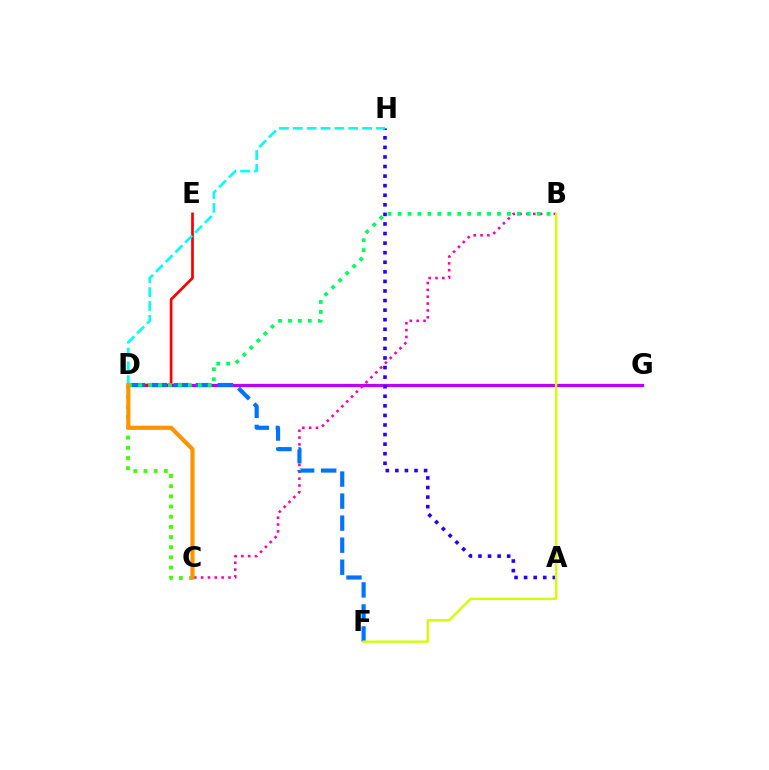{('D', 'G'): [{'color': '#b900ff', 'line_style': 'solid', 'thickness': 2.33}], ('B', 'C'): [{'color': '#ff00ac', 'line_style': 'dotted', 'thickness': 1.86}], ('D', 'E'): [{'color': '#ff0000', 'line_style': 'solid', 'thickness': 1.95}], ('A', 'H'): [{'color': '#2500ff', 'line_style': 'dotted', 'thickness': 2.6}], ('D', 'F'): [{'color': '#0074ff', 'line_style': 'dashed', 'thickness': 2.99}], ('B', 'F'): [{'color': '#d1ff00', 'line_style': 'solid', 'thickness': 1.71}], ('C', 'D'): [{'color': '#3dff00', 'line_style': 'dotted', 'thickness': 2.76}, {'color': '#ff9400', 'line_style': 'solid', 'thickness': 2.97}], ('D', 'H'): [{'color': '#00fff6', 'line_style': 'dashed', 'thickness': 1.88}], ('B', 'D'): [{'color': '#00ff5c', 'line_style': 'dotted', 'thickness': 2.7}]}